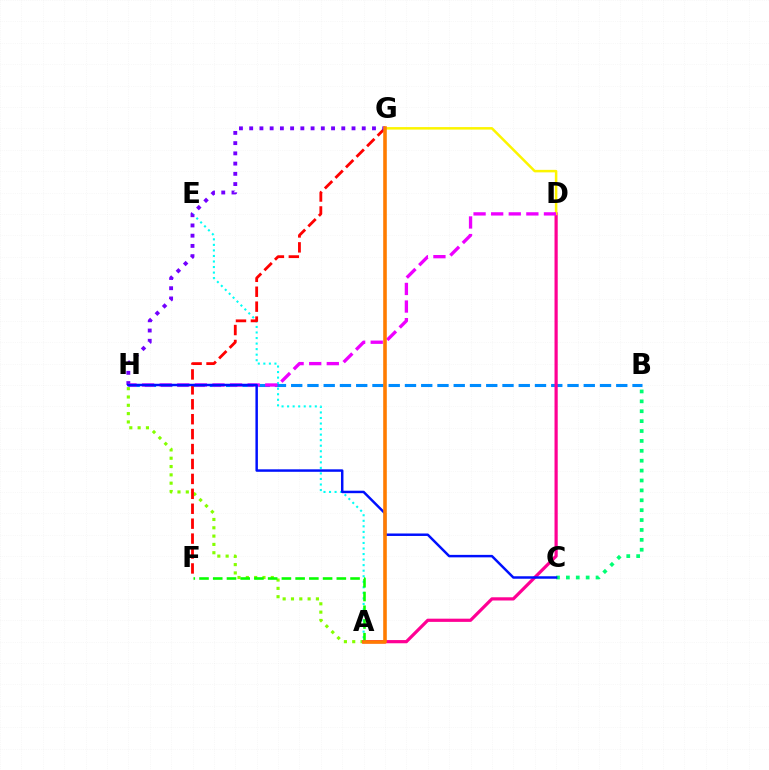{('B', 'C'): [{'color': '#00ff74', 'line_style': 'dotted', 'thickness': 2.69}], ('A', 'E'): [{'color': '#00fff6', 'line_style': 'dotted', 'thickness': 1.51}], ('A', 'H'): [{'color': '#84ff00', 'line_style': 'dotted', 'thickness': 2.26}], ('B', 'H'): [{'color': '#008cff', 'line_style': 'dashed', 'thickness': 2.21}], ('F', 'G'): [{'color': '#ff0000', 'line_style': 'dashed', 'thickness': 2.03}], ('G', 'H'): [{'color': '#7200ff', 'line_style': 'dotted', 'thickness': 2.78}], ('A', 'D'): [{'color': '#ff0094', 'line_style': 'solid', 'thickness': 2.31}], ('D', 'G'): [{'color': '#fcf500', 'line_style': 'solid', 'thickness': 1.81}], ('A', 'F'): [{'color': '#08ff00', 'line_style': 'dashed', 'thickness': 1.87}], ('D', 'H'): [{'color': '#ee00ff', 'line_style': 'dashed', 'thickness': 2.39}], ('C', 'H'): [{'color': '#0010ff', 'line_style': 'solid', 'thickness': 1.78}], ('A', 'G'): [{'color': '#ff7c00', 'line_style': 'solid', 'thickness': 2.59}]}